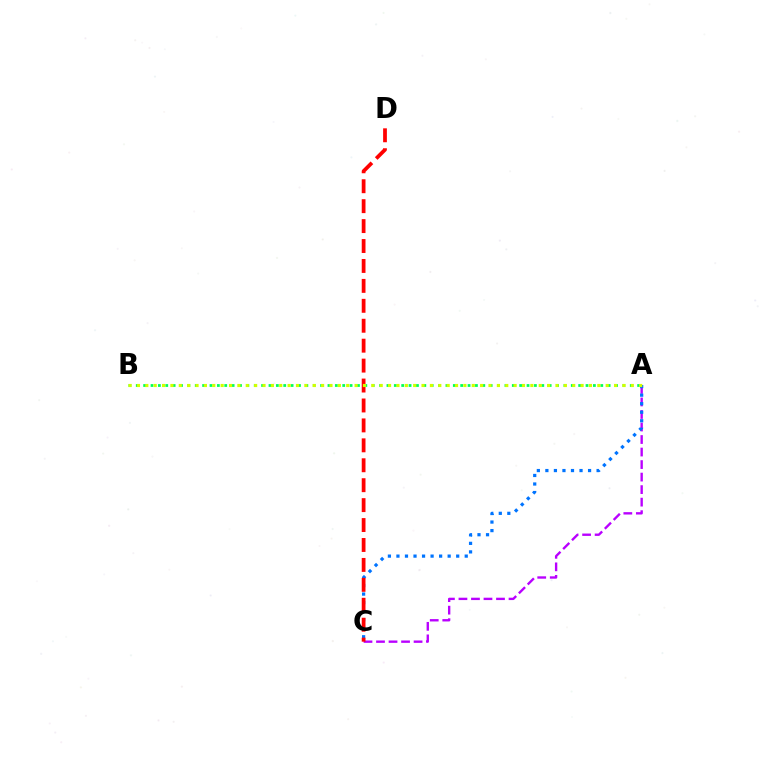{('A', 'C'): [{'color': '#b900ff', 'line_style': 'dashed', 'thickness': 1.7}, {'color': '#0074ff', 'line_style': 'dotted', 'thickness': 2.32}], ('A', 'B'): [{'color': '#00ff5c', 'line_style': 'dotted', 'thickness': 2.0}, {'color': '#d1ff00', 'line_style': 'dotted', 'thickness': 2.27}], ('C', 'D'): [{'color': '#ff0000', 'line_style': 'dashed', 'thickness': 2.71}]}